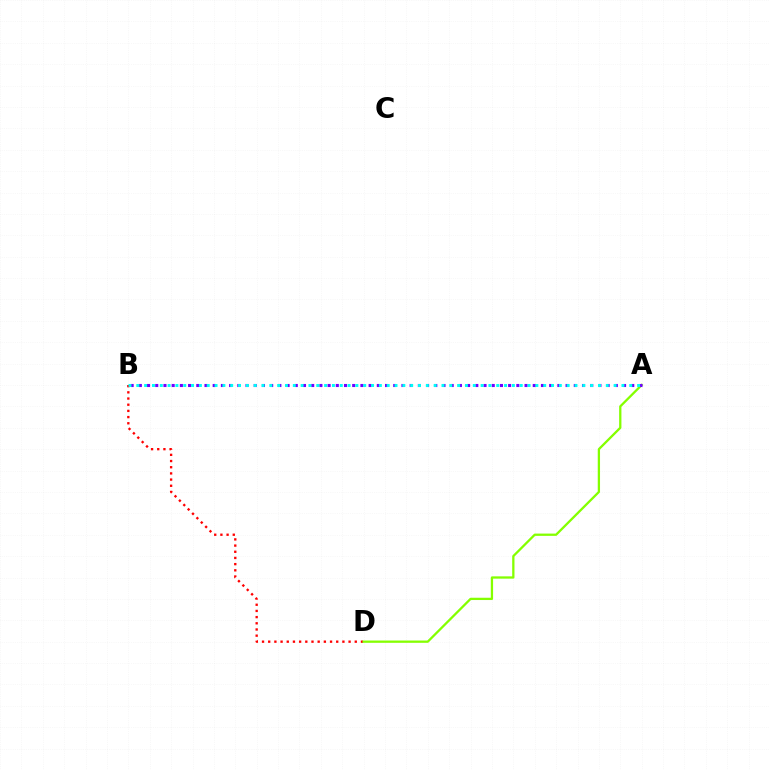{('B', 'D'): [{'color': '#ff0000', 'line_style': 'dotted', 'thickness': 1.68}], ('A', 'D'): [{'color': '#84ff00', 'line_style': 'solid', 'thickness': 1.65}], ('A', 'B'): [{'color': '#7200ff', 'line_style': 'dotted', 'thickness': 2.23}, {'color': '#00fff6', 'line_style': 'dotted', 'thickness': 2.13}]}